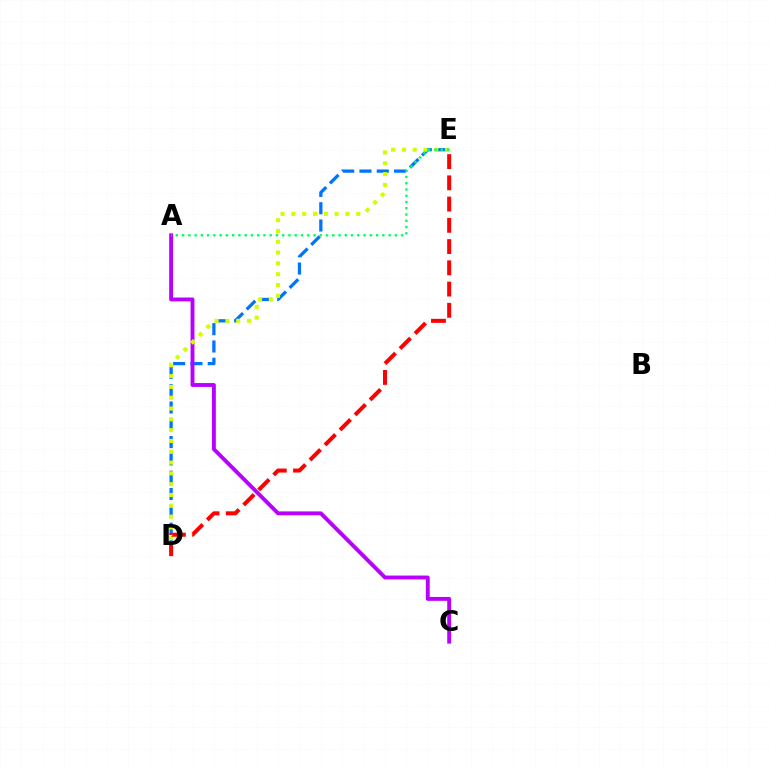{('D', 'E'): [{'color': '#0074ff', 'line_style': 'dashed', 'thickness': 2.35}, {'color': '#d1ff00', 'line_style': 'dotted', 'thickness': 2.94}, {'color': '#ff0000', 'line_style': 'dashed', 'thickness': 2.89}], ('A', 'C'): [{'color': '#b900ff', 'line_style': 'solid', 'thickness': 2.8}], ('A', 'E'): [{'color': '#00ff5c', 'line_style': 'dotted', 'thickness': 1.7}]}